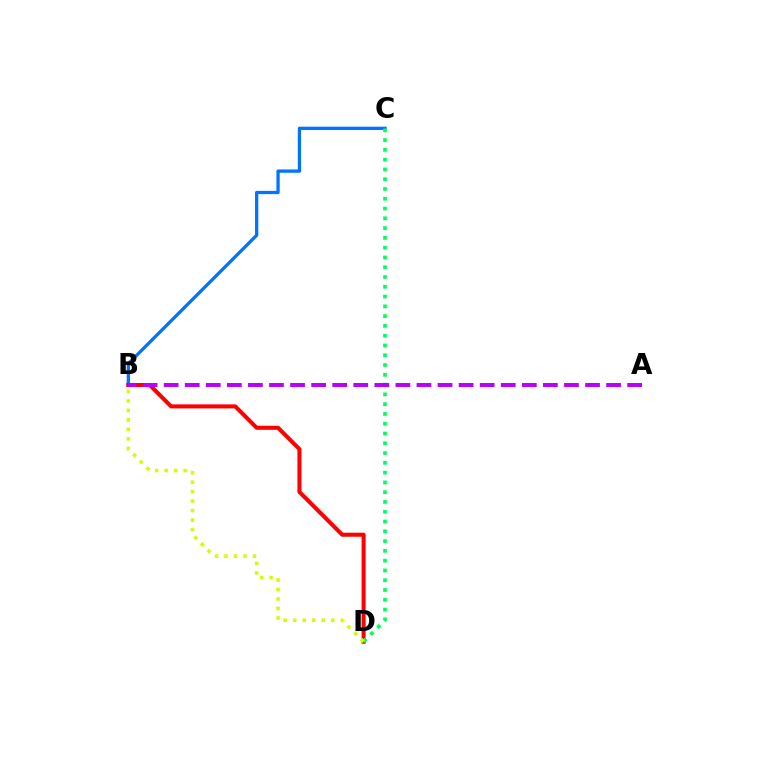{('B', 'C'): [{'color': '#0074ff', 'line_style': 'solid', 'thickness': 2.36}], ('B', 'D'): [{'color': '#ff0000', 'line_style': 'solid', 'thickness': 2.91}, {'color': '#d1ff00', 'line_style': 'dotted', 'thickness': 2.58}], ('C', 'D'): [{'color': '#00ff5c', 'line_style': 'dotted', 'thickness': 2.66}], ('A', 'B'): [{'color': '#b900ff', 'line_style': 'dashed', 'thickness': 2.86}]}